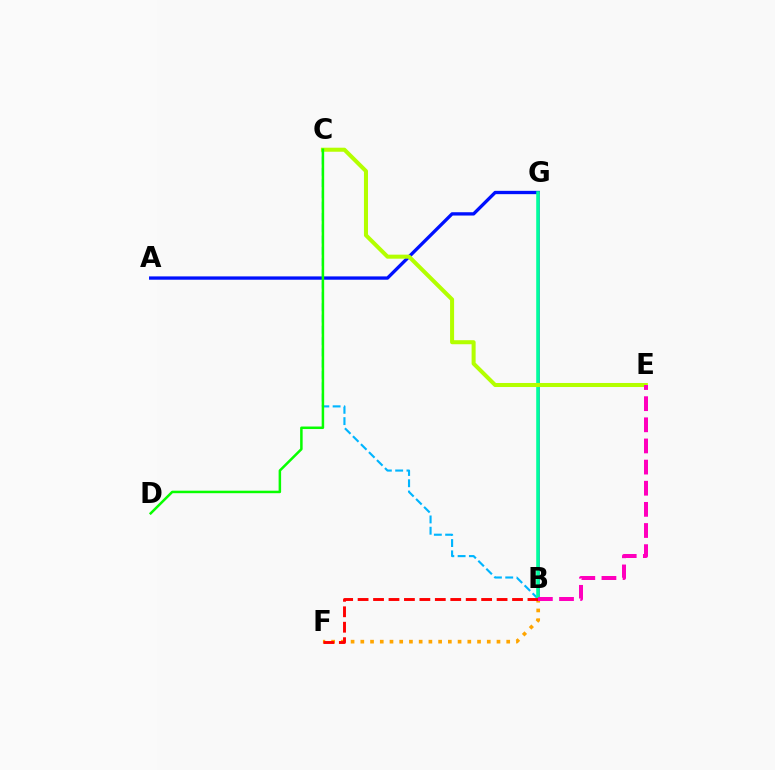{('A', 'G'): [{'color': '#0010ff', 'line_style': 'solid', 'thickness': 2.39}], ('B', 'G'): [{'color': '#9b00ff', 'line_style': 'solid', 'thickness': 1.87}, {'color': '#00ff9d', 'line_style': 'solid', 'thickness': 2.56}], ('B', 'C'): [{'color': '#00b5ff', 'line_style': 'dashed', 'thickness': 1.53}], ('B', 'F'): [{'color': '#ffa500', 'line_style': 'dotted', 'thickness': 2.64}, {'color': '#ff0000', 'line_style': 'dashed', 'thickness': 2.1}], ('C', 'E'): [{'color': '#b3ff00', 'line_style': 'solid', 'thickness': 2.9}], ('C', 'D'): [{'color': '#08ff00', 'line_style': 'solid', 'thickness': 1.8}], ('B', 'E'): [{'color': '#ff00bd', 'line_style': 'dashed', 'thickness': 2.87}]}